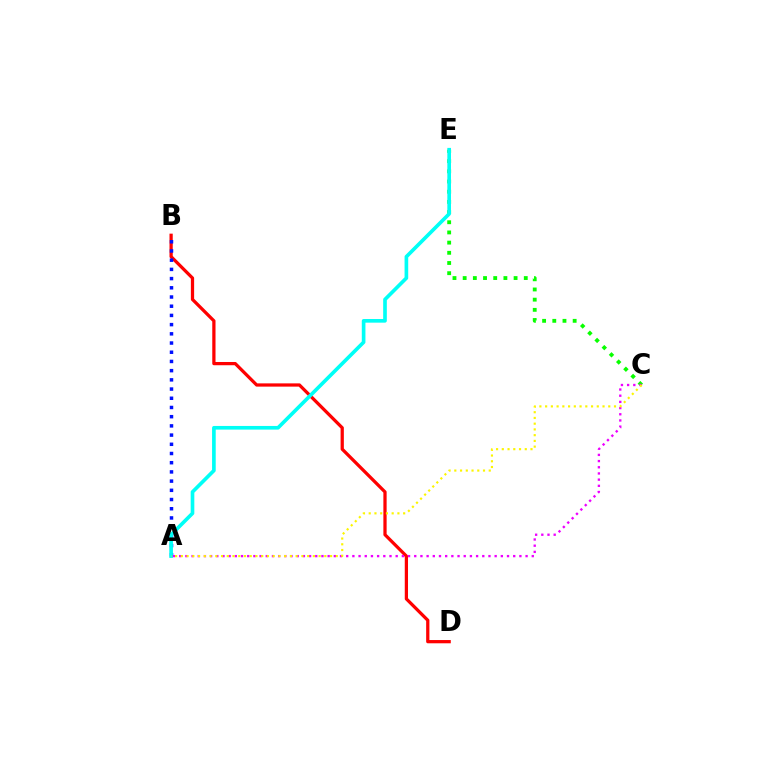{('B', 'D'): [{'color': '#ff0000', 'line_style': 'solid', 'thickness': 2.34}], ('C', 'E'): [{'color': '#08ff00', 'line_style': 'dotted', 'thickness': 2.77}], ('A', 'B'): [{'color': '#0010ff', 'line_style': 'dotted', 'thickness': 2.5}], ('A', 'E'): [{'color': '#00fff6', 'line_style': 'solid', 'thickness': 2.63}], ('A', 'C'): [{'color': '#ee00ff', 'line_style': 'dotted', 'thickness': 1.68}, {'color': '#fcf500', 'line_style': 'dotted', 'thickness': 1.56}]}